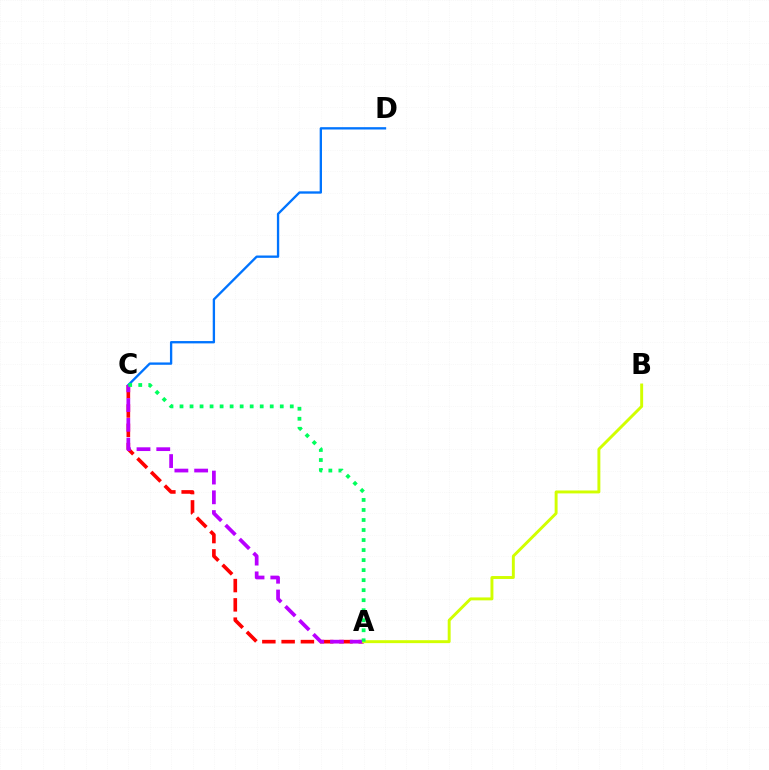{('C', 'D'): [{'color': '#0074ff', 'line_style': 'solid', 'thickness': 1.68}], ('A', 'C'): [{'color': '#ff0000', 'line_style': 'dashed', 'thickness': 2.62}, {'color': '#b900ff', 'line_style': 'dashed', 'thickness': 2.68}, {'color': '#00ff5c', 'line_style': 'dotted', 'thickness': 2.72}], ('A', 'B'): [{'color': '#d1ff00', 'line_style': 'solid', 'thickness': 2.11}]}